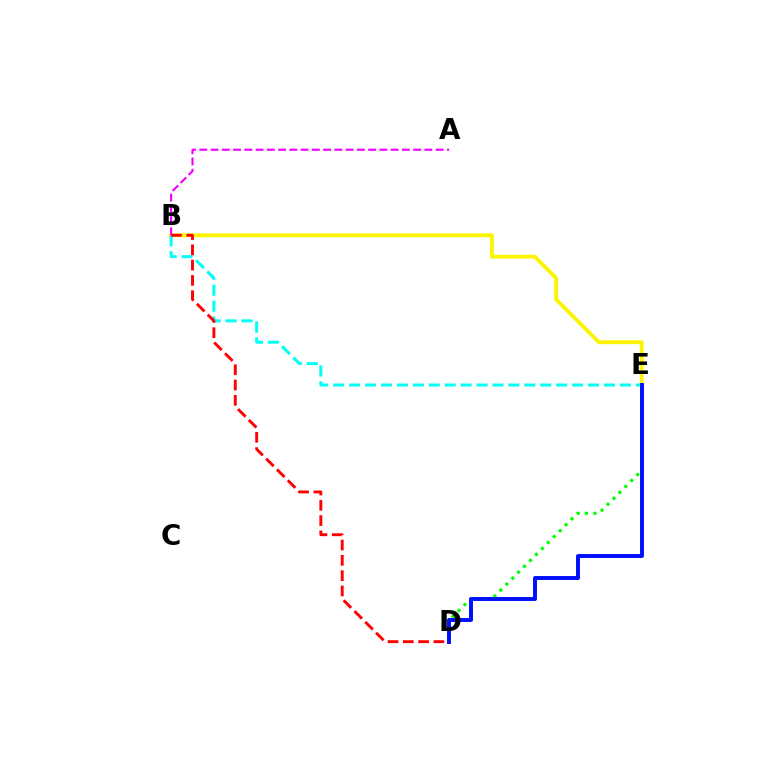{('B', 'E'): [{'color': '#fcf500', 'line_style': 'solid', 'thickness': 2.79}, {'color': '#00fff6', 'line_style': 'dashed', 'thickness': 2.16}], ('D', 'E'): [{'color': '#08ff00', 'line_style': 'dotted', 'thickness': 2.28}, {'color': '#0010ff', 'line_style': 'solid', 'thickness': 2.84}], ('A', 'B'): [{'color': '#ee00ff', 'line_style': 'dashed', 'thickness': 1.53}], ('B', 'D'): [{'color': '#ff0000', 'line_style': 'dashed', 'thickness': 2.08}]}